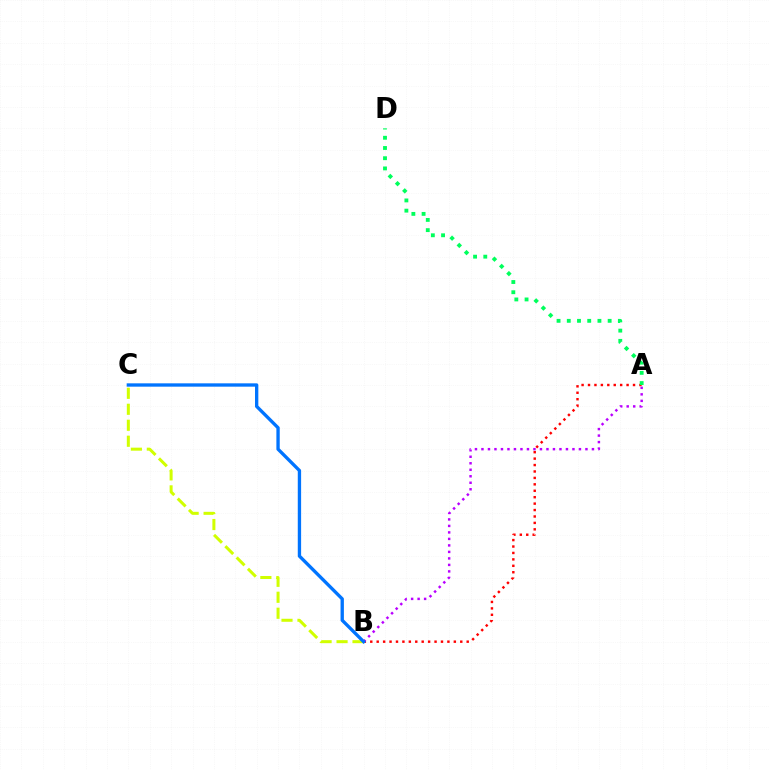{('A', 'B'): [{'color': '#ff0000', 'line_style': 'dotted', 'thickness': 1.75}, {'color': '#b900ff', 'line_style': 'dotted', 'thickness': 1.77}], ('B', 'C'): [{'color': '#d1ff00', 'line_style': 'dashed', 'thickness': 2.17}, {'color': '#0074ff', 'line_style': 'solid', 'thickness': 2.4}], ('A', 'D'): [{'color': '#00ff5c', 'line_style': 'dotted', 'thickness': 2.78}]}